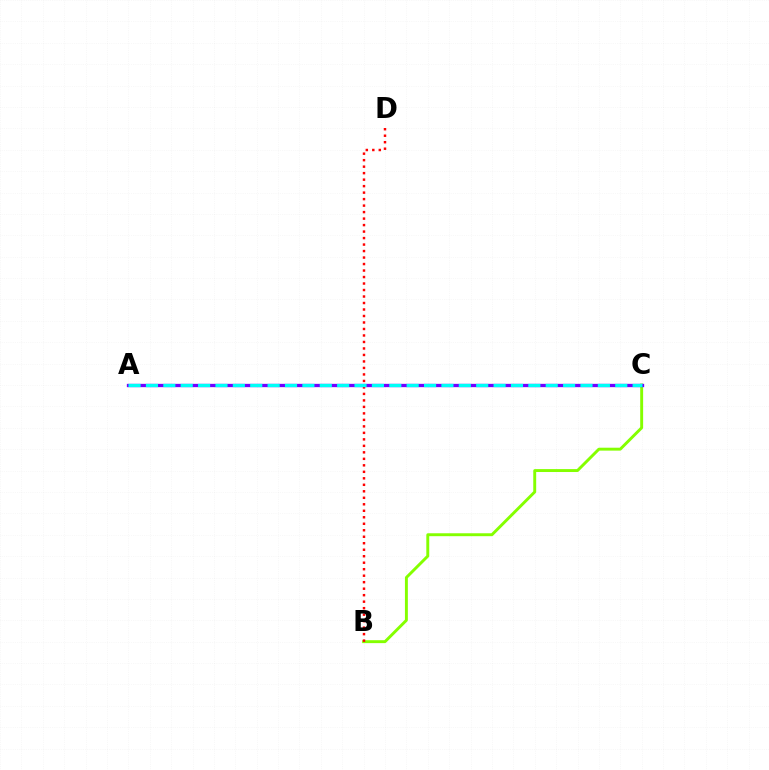{('B', 'C'): [{'color': '#84ff00', 'line_style': 'solid', 'thickness': 2.1}], ('B', 'D'): [{'color': '#ff0000', 'line_style': 'dotted', 'thickness': 1.76}], ('A', 'C'): [{'color': '#7200ff', 'line_style': 'solid', 'thickness': 2.39}, {'color': '#00fff6', 'line_style': 'dashed', 'thickness': 2.36}]}